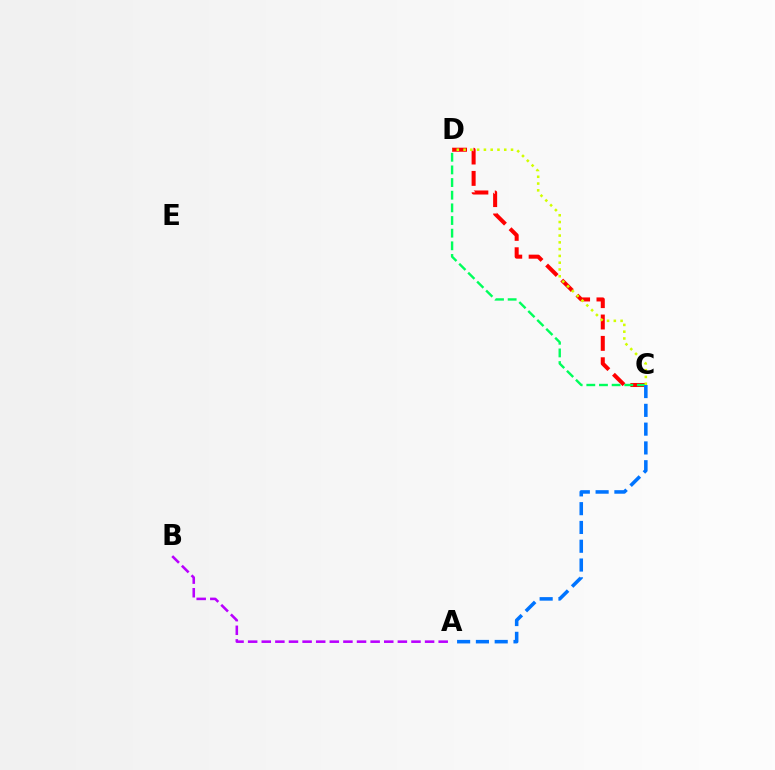{('C', 'D'): [{'color': '#ff0000', 'line_style': 'dashed', 'thickness': 2.9}, {'color': '#00ff5c', 'line_style': 'dashed', 'thickness': 1.72}, {'color': '#d1ff00', 'line_style': 'dotted', 'thickness': 1.84}], ('A', 'B'): [{'color': '#b900ff', 'line_style': 'dashed', 'thickness': 1.85}], ('A', 'C'): [{'color': '#0074ff', 'line_style': 'dashed', 'thickness': 2.55}]}